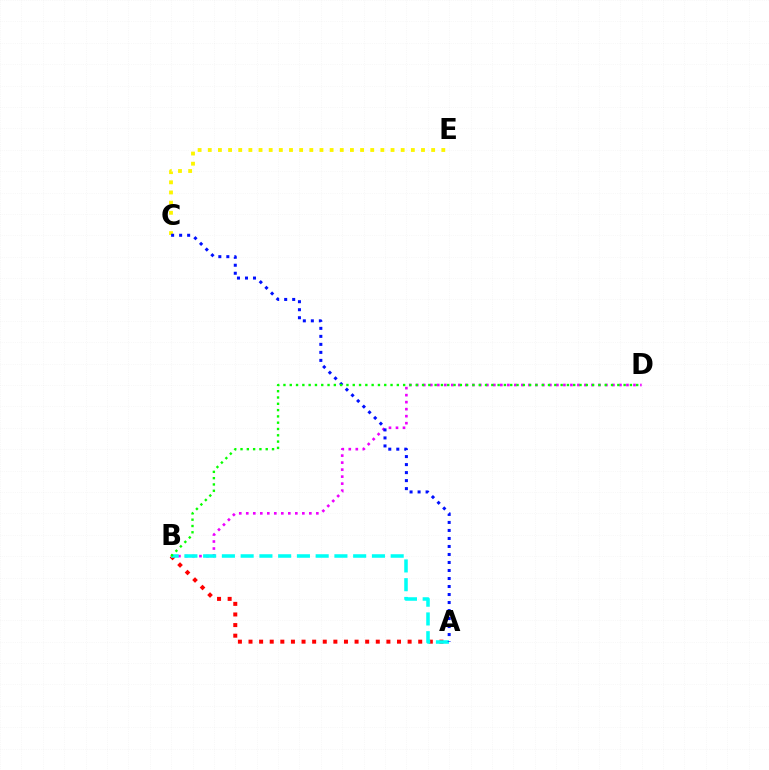{('A', 'B'): [{'color': '#ff0000', 'line_style': 'dotted', 'thickness': 2.88}, {'color': '#00fff6', 'line_style': 'dashed', 'thickness': 2.55}], ('B', 'D'): [{'color': '#ee00ff', 'line_style': 'dotted', 'thickness': 1.9}, {'color': '#08ff00', 'line_style': 'dotted', 'thickness': 1.71}], ('C', 'E'): [{'color': '#fcf500', 'line_style': 'dotted', 'thickness': 2.76}], ('A', 'C'): [{'color': '#0010ff', 'line_style': 'dotted', 'thickness': 2.18}]}